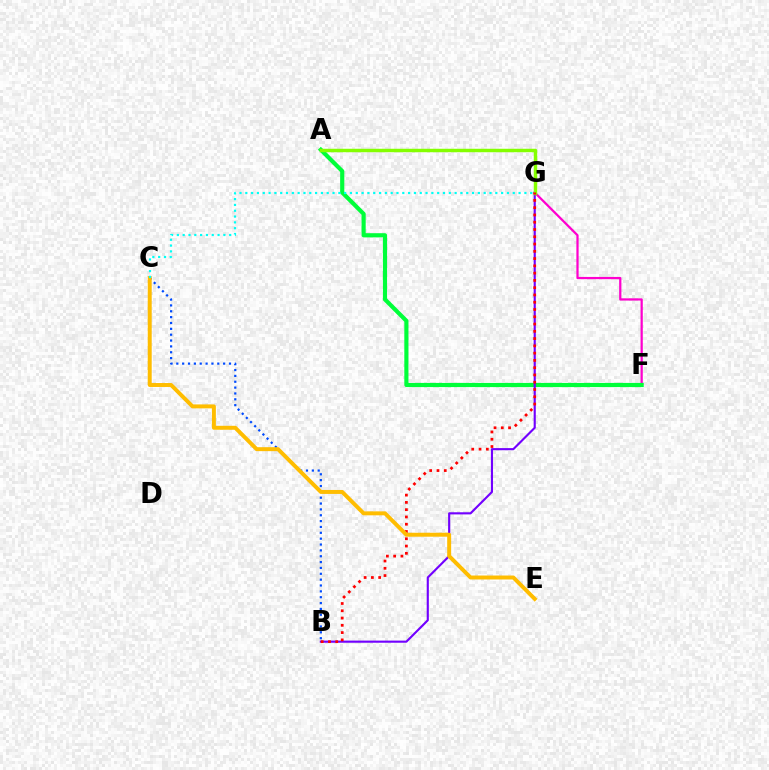{('F', 'G'): [{'color': '#ff00cf', 'line_style': 'solid', 'thickness': 1.61}], ('A', 'F'): [{'color': '#00ff39', 'line_style': 'solid', 'thickness': 2.99}], ('B', 'G'): [{'color': '#7200ff', 'line_style': 'solid', 'thickness': 1.54}, {'color': '#ff0000', 'line_style': 'dotted', 'thickness': 1.98}], ('B', 'C'): [{'color': '#004bff', 'line_style': 'dotted', 'thickness': 1.59}], ('A', 'G'): [{'color': '#84ff00', 'line_style': 'solid', 'thickness': 2.49}], ('C', 'E'): [{'color': '#ffbd00', 'line_style': 'solid', 'thickness': 2.85}], ('C', 'G'): [{'color': '#00fff6', 'line_style': 'dotted', 'thickness': 1.58}]}